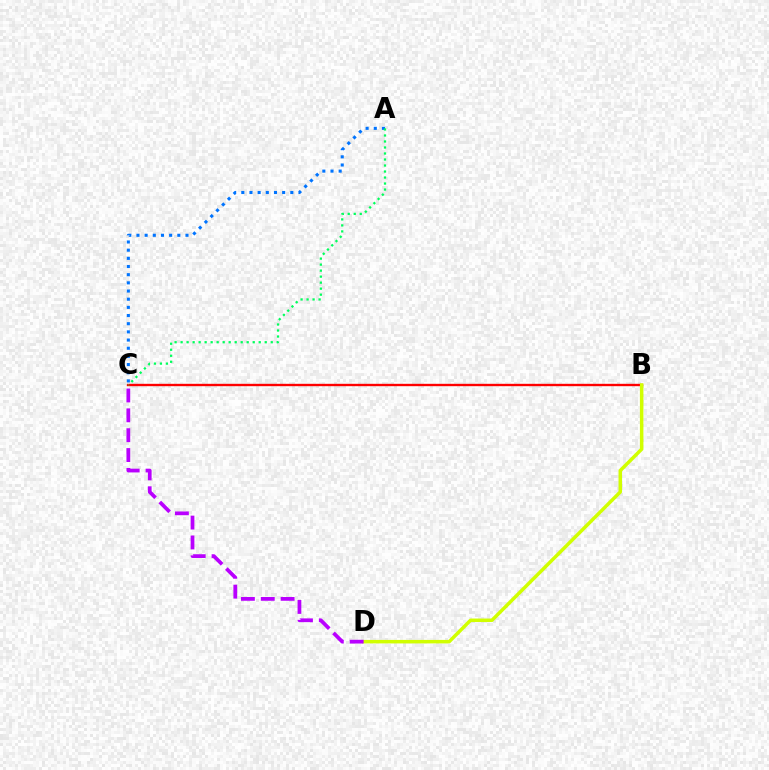{('B', 'C'): [{'color': '#ff0000', 'line_style': 'solid', 'thickness': 1.71}], ('A', 'C'): [{'color': '#0074ff', 'line_style': 'dotted', 'thickness': 2.22}, {'color': '#00ff5c', 'line_style': 'dotted', 'thickness': 1.63}], ('B', 'D'): [{'color': '#d1ff00', 'line_style': 'solid', 'thickness': 2.52}], ('C', 'D'): [{'color': '#b900ff', 'line_style': 'dashed', 'thickness': 2.7}]}